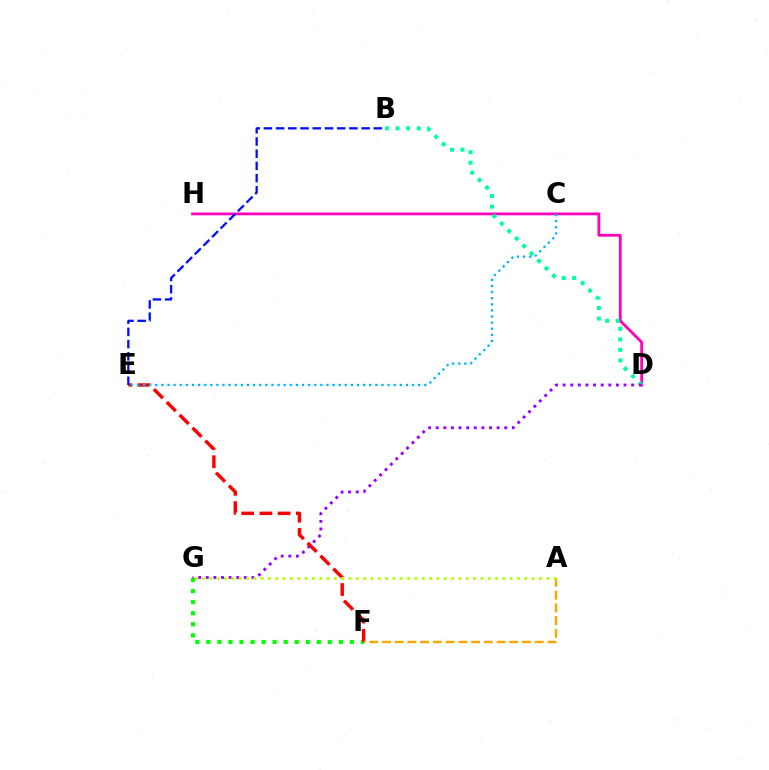{('D', 'H'): [{'color': '#ff00bd', 'line_style': 'solid', 'thickness': 2.02}], ('B', 'D'): [{'color': '#00ff9d', 'line_style': 'dotted', 'thickness': 2.87}], ('F', 'G'): [{'color': '#08ff00', 'line_style': 'dotted', 'thickness': 3.0}], ('D', 'G'): [{'color': '#9b00ff', 'line_style': 'dotted', 'thickness': 2.07}], ('E', 'F'): [{'color': '#ff0000', 'line_style': 'dashed', 'thickness': 2.47}], ('B', 'E'): [{'color': '#0010ff', 'line_style': 'dashed', 'thickness': 1.66}], ('A', 'F'): [{'color': '#ffa500', 'line_style': 'dashed', 'thickness': 1.73}], ('C', 'E'): [{'color': '#00b5ff', 'line_style': 'dotted', 'thickness': 1.66}], ('A', 'G'): [{'color': '#b3ff00', 'line_style': 'dotted', 'thickness': 1.99}]}